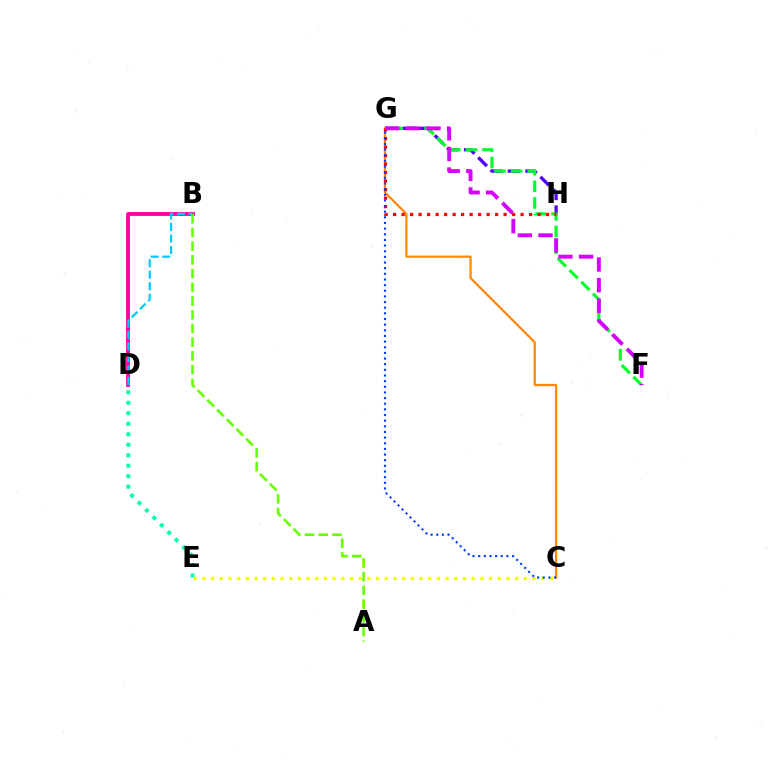{('G', 'H'): [{'color': '#4f00ff', 'line_style': 'dashed', 'thickness': 2.38}, {'color': '#ff0000', 'line_style': 'dotted', 'thickness': 2.31}], ('B', 'D'): [{'color': '#ff00a0', 'line_style': 'solid', 'thickness': 2.73}, {'color': '#00c7ff', 'line_style': 'dashed', 'thickness': 1.56}], ('D', 'E'): [{'color': '#00ffaf', 'line_style': 'dotted', 'thickness': 2.85}], ('F', 'G'): [{'color': '#00ff27', 'line_style': 'dashed', 'thickness': 2.26}, {'color': '#d600ff', 'line_style': 'dashed', 'thickness': 2.8}], ('C', 'E'): [{'color': '#eeff00', 'line_style': 'dotted', 'thickness': 2.36}], ('C', 'G'): [{'color': '#ff8800', 'line_style': 'solid', 'thickness': 1.6}, {'color': '#003fff', 'line_style': 'dotted', 'thickness': 1.53}], ('A', 'B'): [{'color': '#66ff00', 'line_style': 'dashed', 'thickness': 1.86}]}